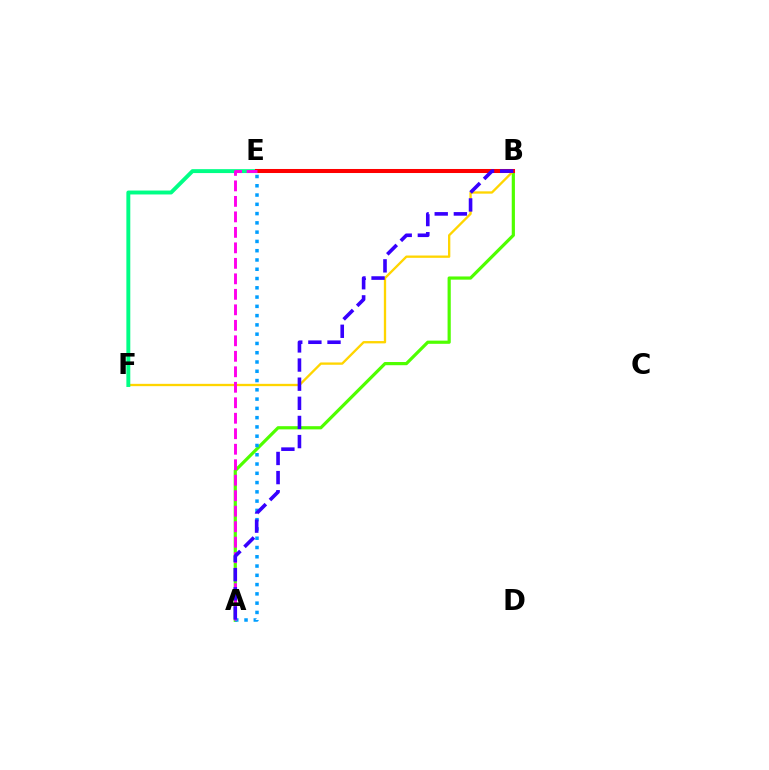{('A', 'B'): [{'color': '#4fff00', 'line_style': 'solid', 'thickness': 2.3}, {'color': '#3700ff', 'line_style': 'dashed', 'thickness': 2.6}], ('B', 'F'): [{'color': '#ffd500', 'line_style': 'solid', 'thickness': 1.67}], ('E', 'F'): [{'color': '#00ff86', 'line_style': 'solid', 'thickness': 2.82}], ('A', 'E'): [{'color': '#009eff', 'line_style': 'dotted', 'thickness': 2.52}, {'color': '#ff00ed', 'line_style': 'dashed', 'thickness': 2.1}], ('B', 'E'): [{'color': '#ff0000', 'line_style': 'solid', 'thickness': 2.9}]}